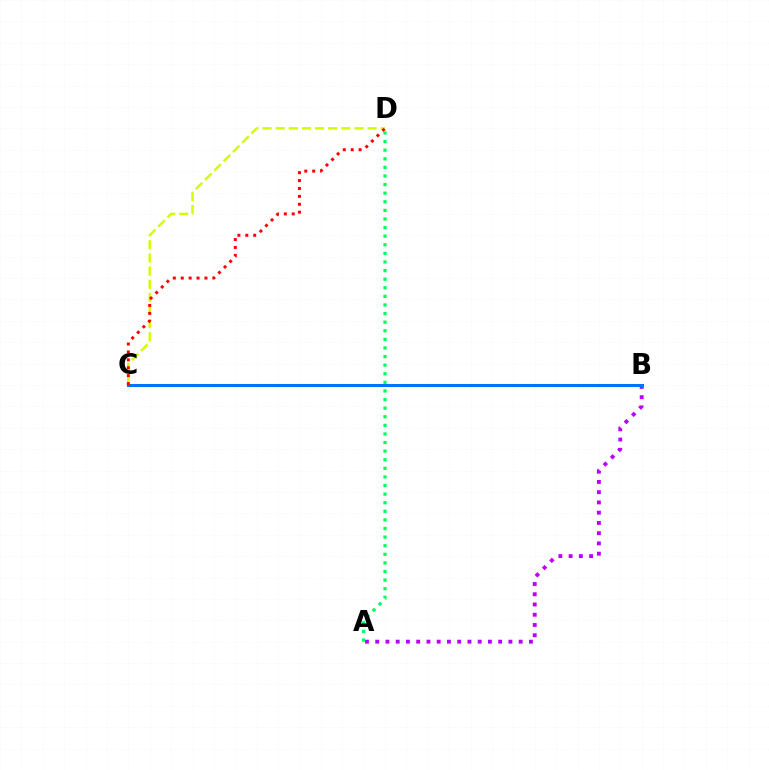{('A', 'B'): [{'color': '#b900ff', 'line_style': 'dotted', 'thickness': 2.78}], ('C', 'D'): [{'color': '#d1ff00', 'line_style': 'dashed', 'thickness': 1.78}, {'color': '#ff0000', 'line_style': 'dotted', 'thickness': 2.15}], ('A', 'D'): [{'color': '#00ff5c', 'line_style': 'dotted', 'thickness': 2.34}], ('B', 'C'): [{'color': '#0074ff', 'line_style': 'solid', 'thickness': 2.19}]}